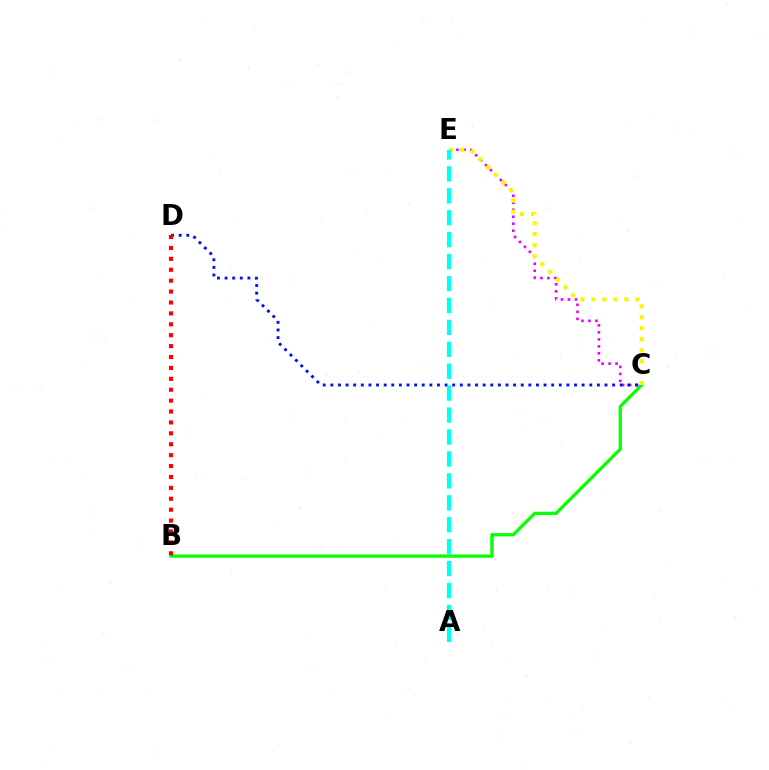{('B', 'C'): [{'color': '#08ff00', 'line_style': 'solid', 'thickness': 2.35}], ('C', 'E'): [{'color': '#ee00ff', 'line_style': 'dotted', 'thickness': 1.9}, {'color': '#fcf500', 'line_style': 'dotted', 'thickness': 2.99}], ('C', 'D'): [{'color': '#0010ff', 'line_style': 'dotted', 'thickness': 2.07}], ('B', 'D'): [{'color': '#ff0000', 'line_style': 'dotted', 'thickness': 2.96}], ('A', 'E'): [{'color': '#00fff6', 'line_style': 'dashed', 'thickness': 2.98}]}